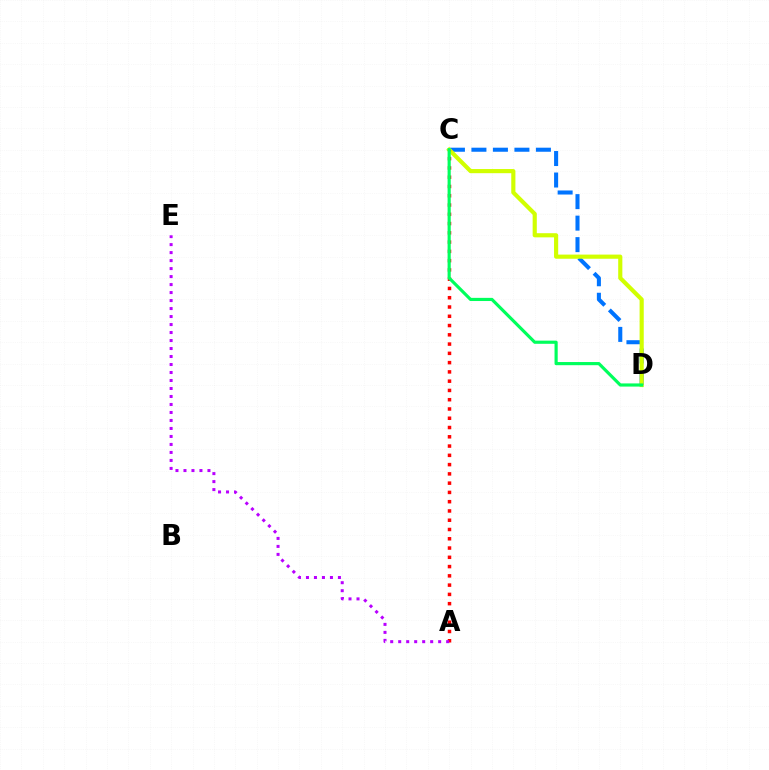{('C', 'D'): [{'color': '#0074ff', 'line_style': 'dashed', 'thickness': 2.92}, {'color': '#d1ff00', 'line_style': 'solid', 'thickness': 2.99}, {'color': '#00ff5c', 'line_style': 'solid', 'thickness': 2.28}], ('A', 'C'): [{'color': '#ff0000', 'line_style': 'dotted', 'thickness': 2.52}], ('A', 'E'): [{'color': '#b900ff', 'line_style': 'dotted', 'thickness': 2.17}]}